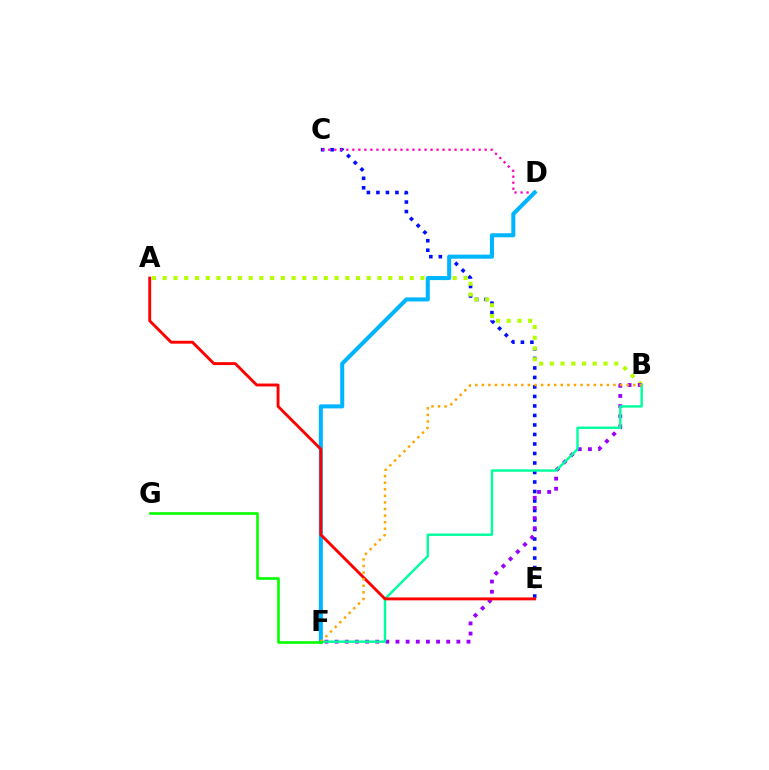{('C', 'E'): [{'color': '#0010ff', 'line_style': 'dotted', 'thickness': 2.58}], ('A', 'B'): [{'color': '#b3ff00', 'line_style': 'dotted', 'thickness': 2.92}], ('C', 'D'): [{'color': '#ff00bd', 'line_style': 'dotted', 'thickness': 1.63}], ('B', 'F'): [{'color': '#9b00ff', 'line_style': 'dotted', 'thickness': 2.76}, {'color': '#00ff9d', 'line_style': 'solid', 'thickness': 1.74}, {'color': '#ffa500', 'line_style': 'dotted', 'thickness': 1.79}], ('D', 'F'): [{'color': '#00b5ff', 'line_style': 'solid', 'thickness': 2.92}], ('A', 'E'): [{'color': '#ff0000', 'line_style': 'solid', 'thickness': 2.08}], ('F', 'G'): [{'color': '#08ff00', 'line_style': 'solid', 'thickness': 1.91}]}